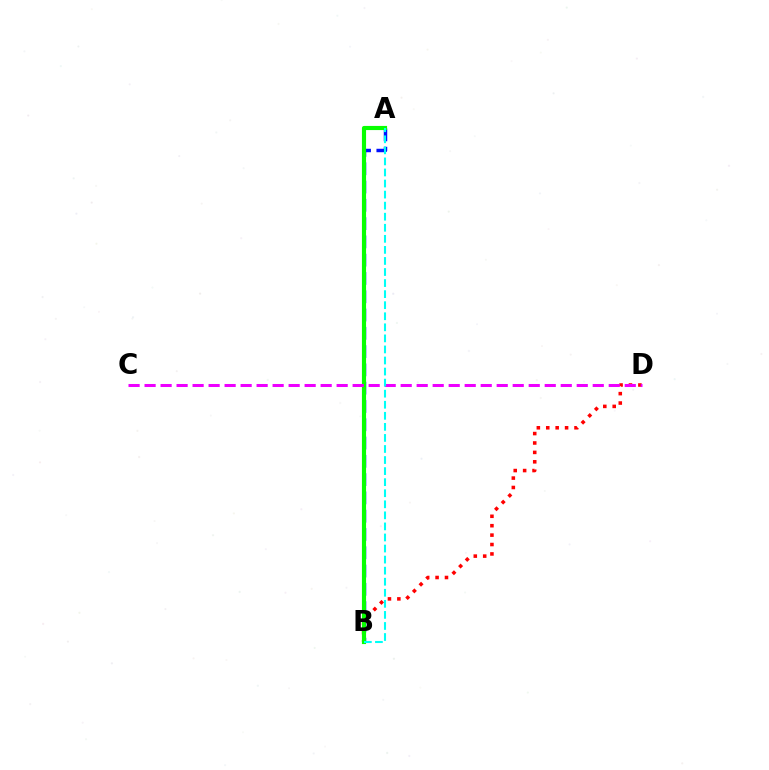{('A', 'B'): [{'color': '#0010ff', 'line_style': 'dashed', 'thickness': 2.48}, {'color': '#fcf500', 'line_style': 'dotted', 'thickness': 1.76}, {'color': '#08ff00', 'line_style': 'solid', 'thickness': 2.98}, {'color': '#00fff6', 'line_style': 'dashed', 'thickness': 1.5}], ('B', 'D'): [{'color': '#ff0000', 'line_style': 'dotted', 'thickness': 2.56}], ('C', 'D'): [{'color': '#ee00ff', 'line_style': 'dashed', 'thickness': 2.17}]}